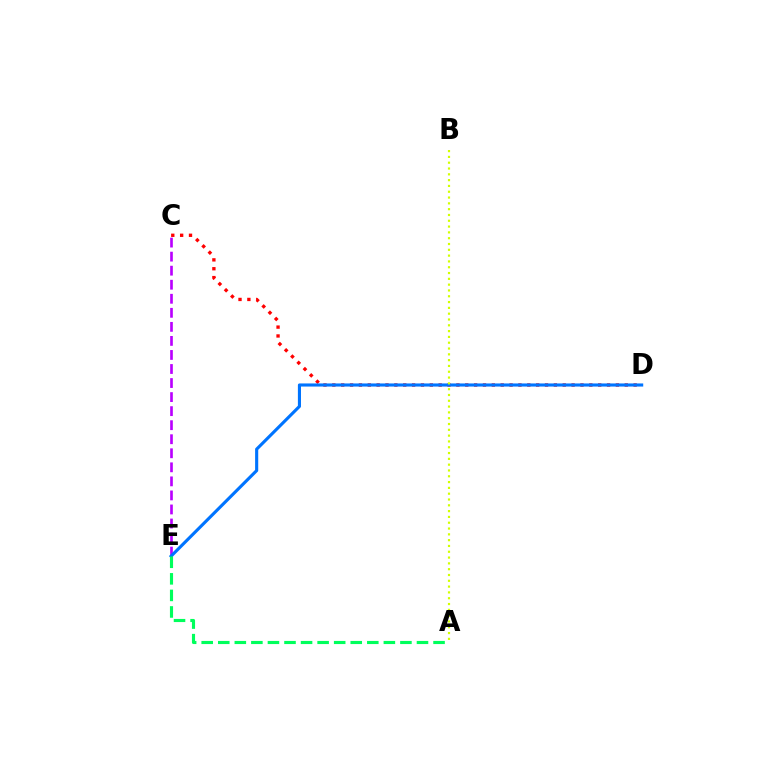{('C', 'E'): [{'color': '#b900ff', 'line_style': 'dashed', 'thickness': 1.91}], ('C', 'D'): [{'color': '#ff0000', 'line_style': 'dotted', 'thickness': 2.41}], ('D', 'E'): [{'color': '#0074ff', 'line_style': 'solid', 'thickness': 2.24}], ('A', 'E'): [{'color': '#00ff5c', 'line_style': 'dashed', 'thickness': 2.25}], ('A', 'B'): [{'color': '#d1ff00', 'line_style': 'dotted', 'thickness': 1.58}]}